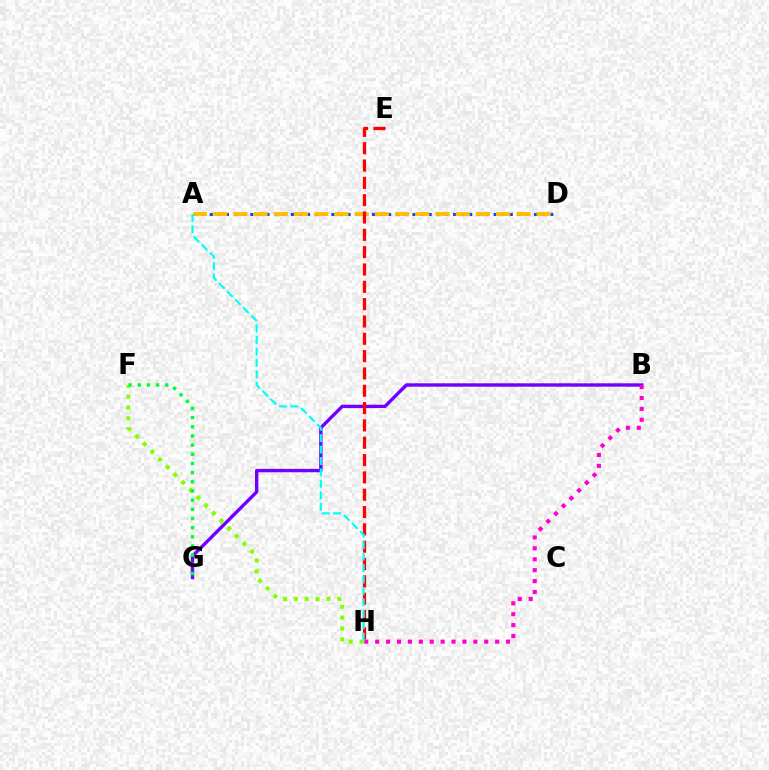{('B', 'G'): [{'color': '#7200ff', 'line_style': 'solid', 'thickness': 2.44}], ('B', 'H'): [{'color': '#ff00cf', 'line_style': 'dotted', 'thickness': 2.96}], ('F', 'H'): [{'color': '#84ff00', 'line_style': 'dotted', 'thickness': 2.95}], ('A', 'D'): [{'color': '#004bff', 'line_style': 'dotted', 'thickness': 2.2}, {'color': '#ffbd00', 'line_style': 'dashed', 'thickness': 2.75}], ('E', 'H'): [{'color': '#ff0000', 'line_style': 'dashed', 'thickness': 2.35}], ('F', 'G'): [{'color': '#00ff39', 'line_style': 'dotted', 'thickness': 2.49}], ('A', 'H'): [{'color': '#00fff6', 'line_style': 'dashed', 'thickness': 1.55}]}